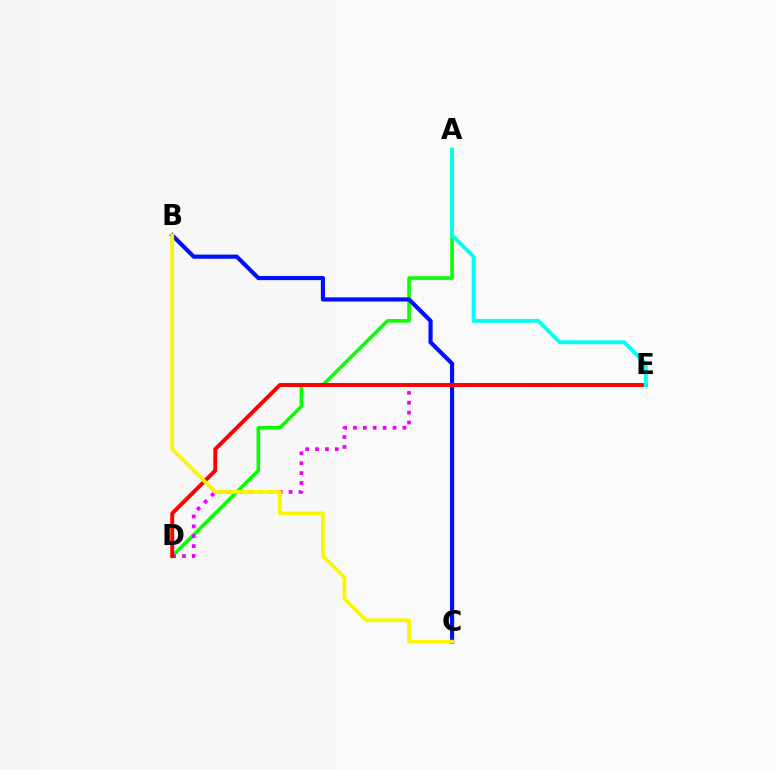{('A', 'D'): [{'color': '#08ff00', 'line_style': 'solid', 'thickness': 2.6}], ('D', 'E'): [{'color': '#ee00ff', 'line_style': 'dotted', 'thickness': 2.69}, {'color': '#ff0000', 'line_style': 'solid', 'thickness': 2.83}], ('B', 'C'): [{'color': '#0010ff', 'line_style': 'solid', 'thickness': 2.99}, {'color': '#fcf500', 'line_style': 'solid', 'thickness': 2.7}], ('A', 'E'): [{'color': '#00fff6', 'line_style': 'solid', 'thickness': 2.79}]}